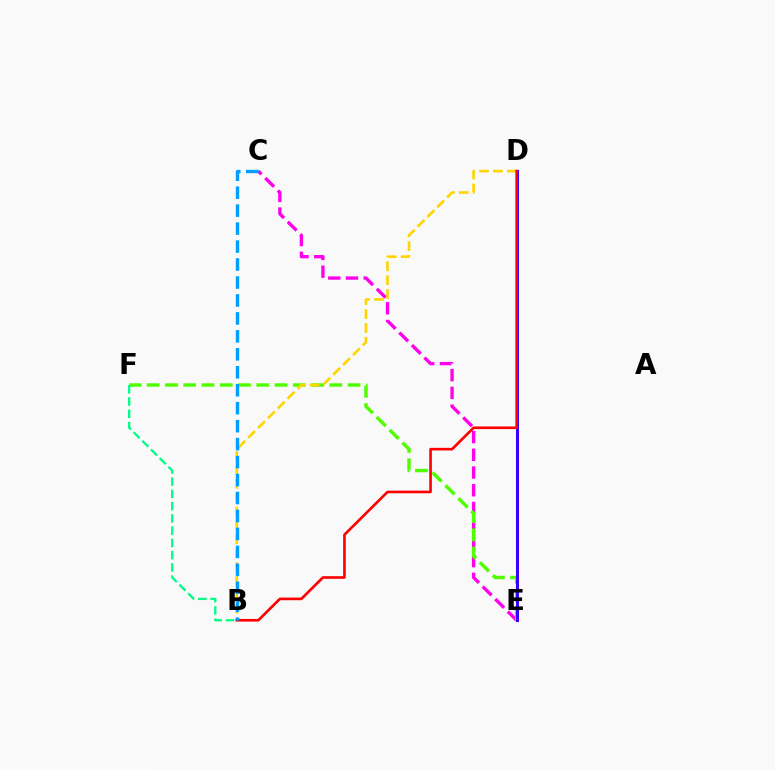{('C', 'E'): [{'color': '#ff00ed', 'line_style': 'dashed', 'thickness': 2.41}], ('E', 'F'): [{'color': '#4fff00', 'line_style': 'dashed', 'thickness': 2.48}], ('B', 'D'): [{'color': '#ffd500', 'line_style': 'dashed', 'thickness': 1.89}, {'color': '#ff0000', 'line_style': 'solid', 'thickness': 1.9}], ('D', 'E'): [{'color': '#3700ff', 'line_style': 'solid', 'thickness': 2.18}], ('B', 'F'): [{'color': '#00ff86', 'line_style': 'dashed', 'thickness': 1.66}], ('B', 'C'): [{'color': '#009eff', 'line_style': 'dashed', 'thickness': 2.44}]}